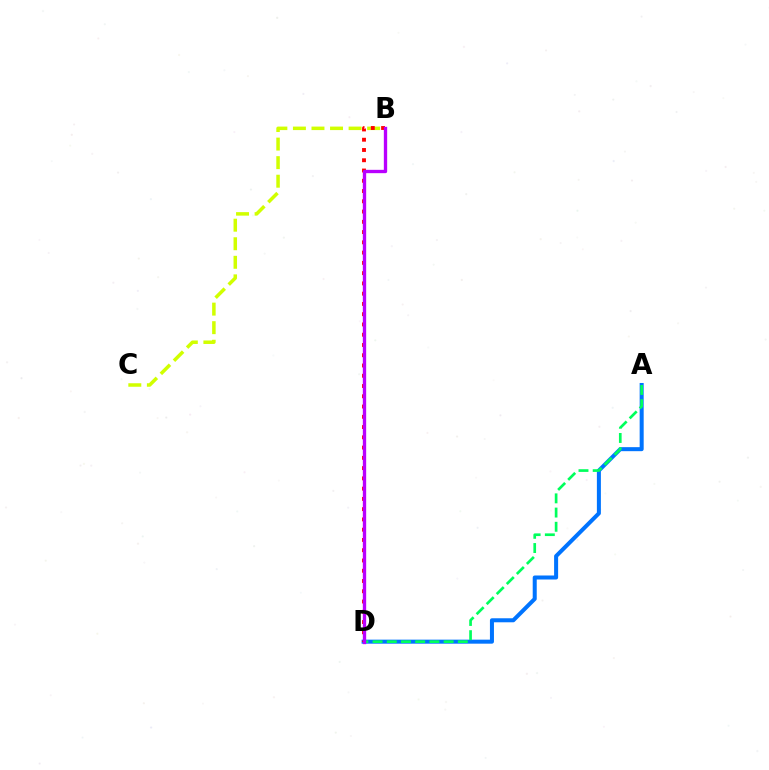{('B', 'C'): [{'color': '#d1ff00', 'line_style': 'dashed', 'thickness': 2.52}], ('A', 'D'): [{'color': '#0074ff', 'line_style': 'solid', 'thickness': 2.89}, {'color': '#00ff5c', 'line_style': 'dashed', 'thickness': 1.93}], ('B', 'D'): [{'color': '#ff0000', 'line_style': 'dotted', 'thickness': 2.79}, {'color': '#b900ff', 'line_style': 'solid', 'thickness': 2.4}]}